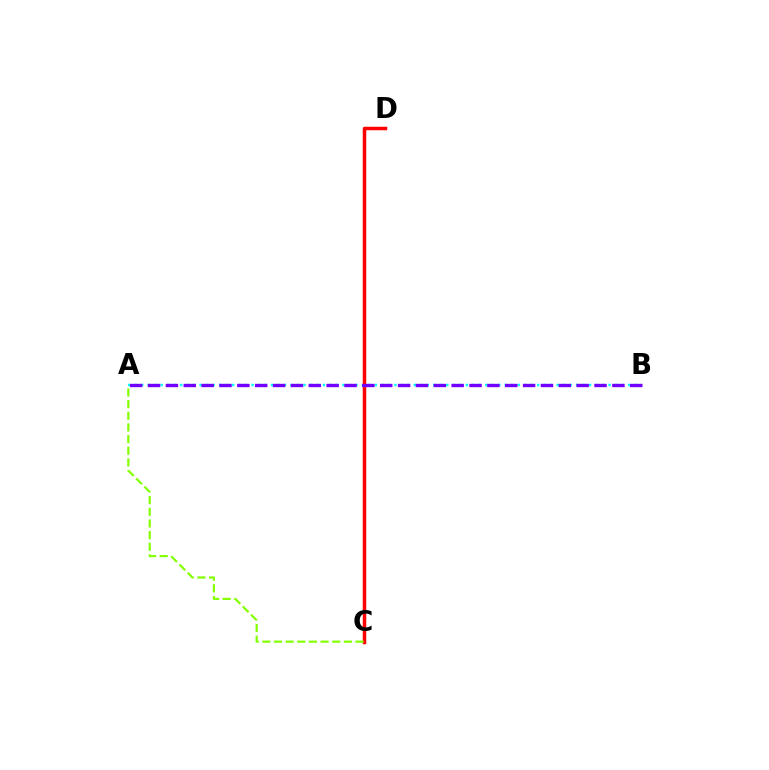{('A', 'B'): [{'color': '#00fff6', 'line_style': 'dotted', 'thickness': 1.76}, {'color': '#7200ff', 'line_style': 'dashed', 'thickness': 2.43}], ('C', 'D'): [{'color': '#ff0000', 'line_style': 'solid', 'thickness': 2.52}], ('A', 'C'): [{'color': '#84ff00', 'line_style': 'dashed', 'thickness': 1.58}]}